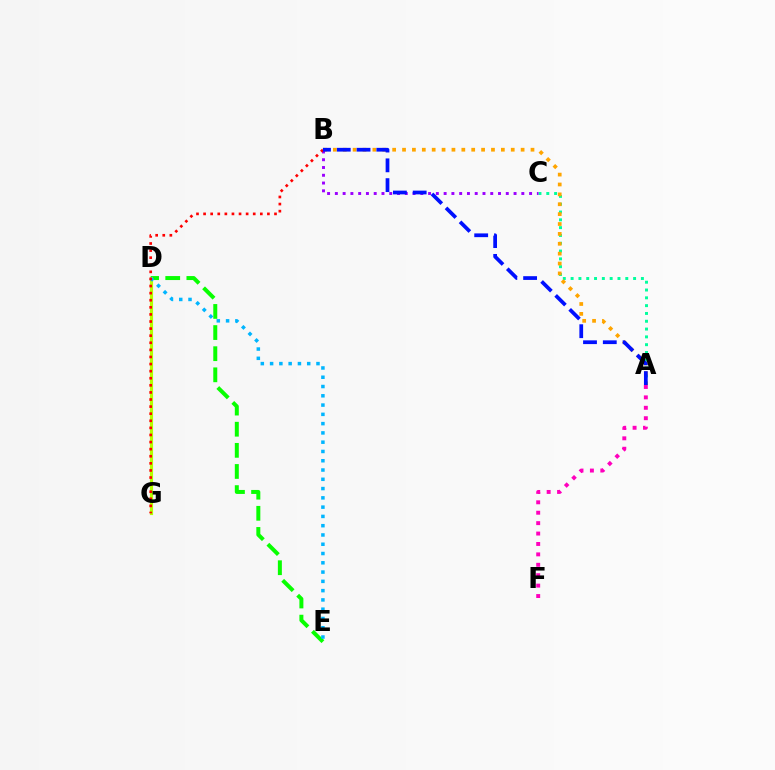{('A', 'C'): [{'color': '#00ff9d', 'line_style': 'dotted', 'thickness': 2.12}], ('D', 'E'): [{'color': '#08ff00', 'line_style': 'dashed', 'thickness': 2.87}, {'color': '#00b5ff', 'line_style': 'dotted', 'thickness': 2.52}], ('A', 'B'): [{'color': '#ffa500', 'line_style': 'dotted', 'thickness': 2.68}, {'color': '#0010ff', 'line_style': 'dashed', 'thickness': 2.69}], ('A', 'F'): [{'color': '#ff00bd', 'line_style': 'dotted', 'thickness': 2.83}], ('D', 'G'): [{'color': '#b3ff00', 'line_style': 'solid', 'thickness': 2.27}], ('B', 'C'): [{'color': '#9b00ff', 'line_style': 'dotted', 'thickness': 2.11}], ('B', 'G'): [{'color': '#ff0000', 'line_style': 'dotted', 'thickness': 1.93}]}